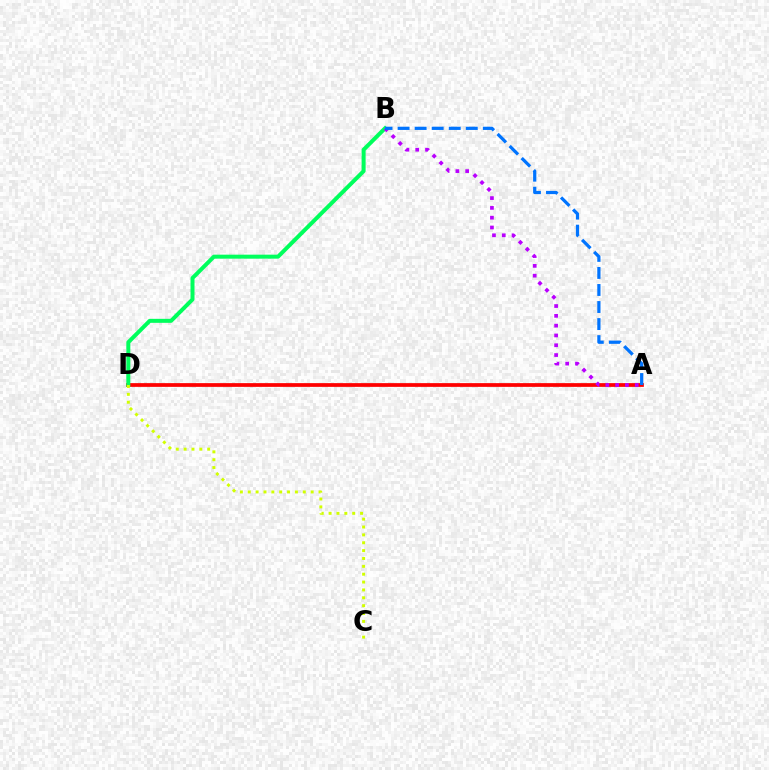{('A', 'D'): [{'color': '#ff0000', 'line_style': 'solid', 'thickness': 2.69}], ('B', 'D'): [{'color': '#00ff5c', 'line_style': 'solid', 'thickness': 2.87}], ('A', 'B'): [{'color': '#b900ff', 'line_style': 'dotted', 'thickness': 2.66}, {'color': '#0074ff', 'line_style': 'dashed', 'thickness': 2.32}], ('C', 'D'): [{'color': '#d1ff00', 'line_style': 'dotted', 'thickness': 2.14}]}